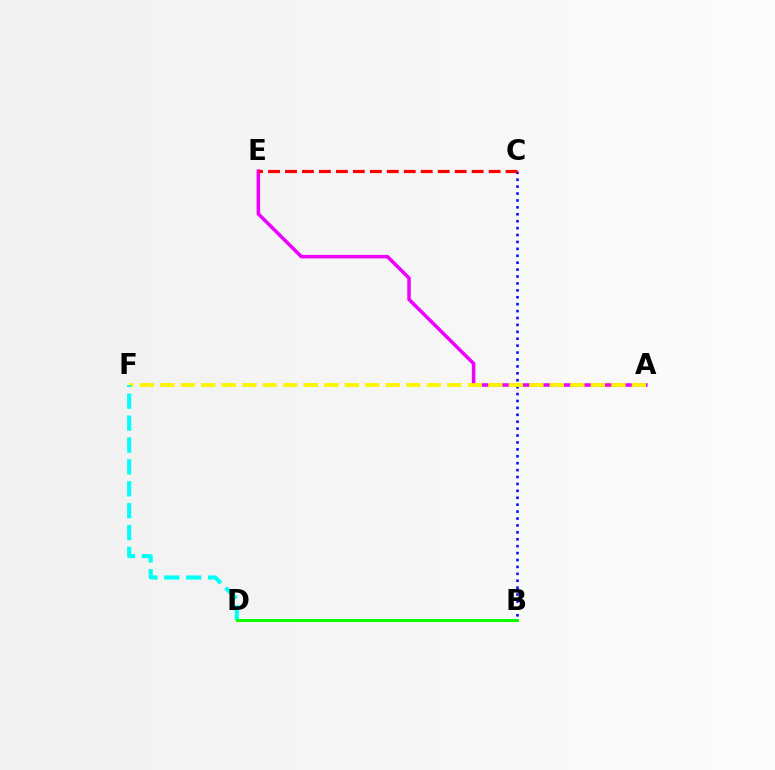{('B', 'C'): [{'color': '#0010ff', 'line_style': 'dotted', 'thickness': 1.88}], ('A', 'E'): [{'color': '#ee00ff', 'line_style': 'solid', 'thickness': 2.53}], ('C', 'E'): [{'color': '#ff0000', 'line_style': 'dashed', 'thickness': 2.31}], ('A', 'F'): [{'color': '#fcf500', 'line_style': 'dashed', 'thickness': 2.79}], ('D', 'F'): [{'color': '#00fff6', 'line_style': 'dashed', 'thickness': 2.97}], ('B', 'D'): [{'color': '#08ff00', 'line_style': 'solid', 'thickness': 2.14}]}